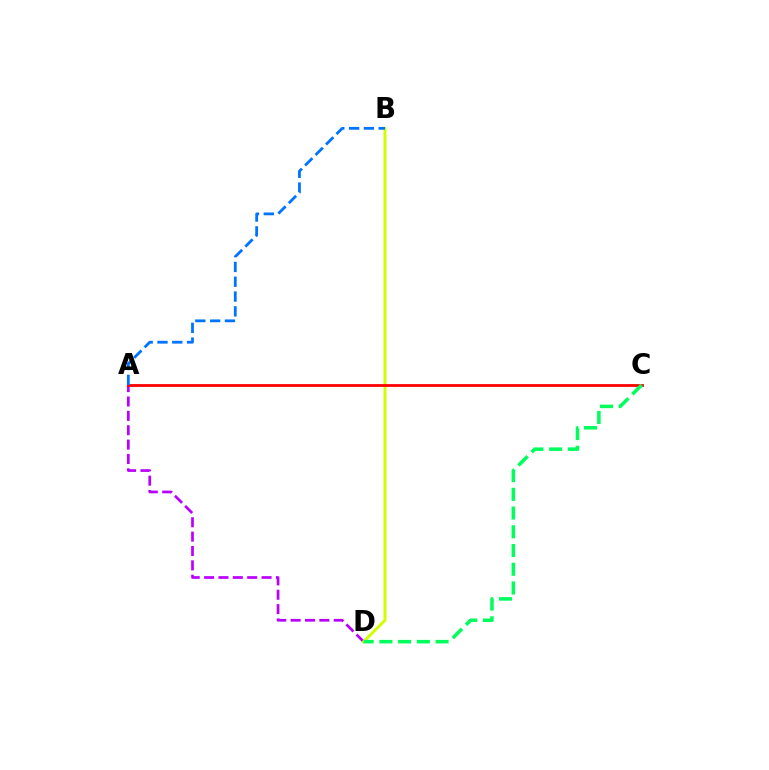{('A', 'D'): [{'color': '#b900ff', 'line_style': 'dashed', 'thickness': 1.95}], ('B', 'D'): [{'color': '#d1ff00', 'line_style': 'solid', 'thickness': 2.13}], ('A', 'C'): [{'color': '#ff0000', 'line_style': 'solid', 'thickness': 2.01}], ('A', 'B'): [{'color': '#0074ff', 'line_style': 'dashed', 'thickness': 2.01}], ('C', 'D'): [{'color': '#00ff5c', 'line_style': 'dashed', 'thickness': 2.54}]}